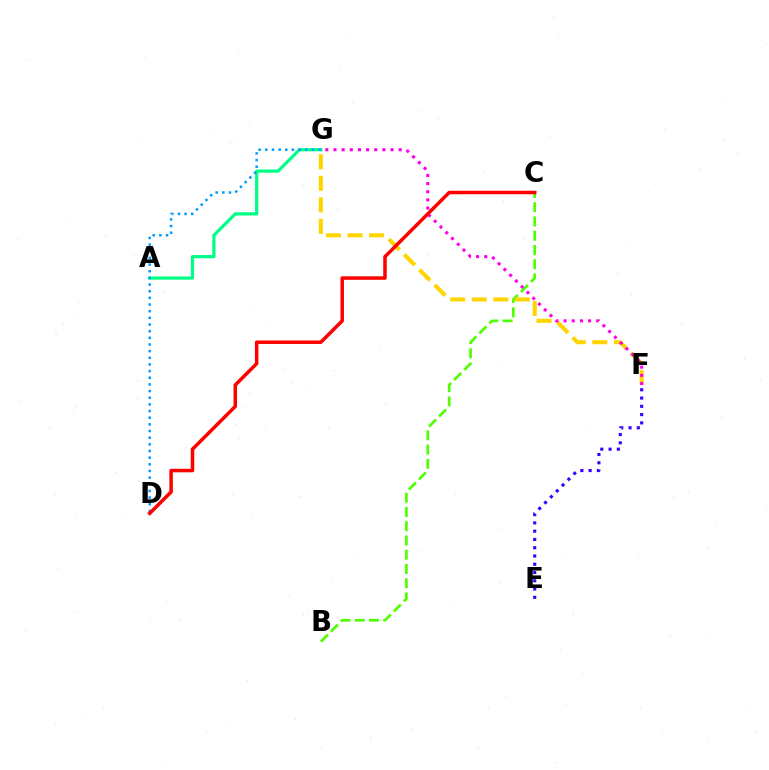{('B', 'C'): [{'color': '#4fff00', 'line_style': 'dashed', 'thickness': 1.94}], ('A', 'G'): [{'color': '#00ff86', 'line_style': 'solid', 'thickness': 2.32}], ('E', 'F'): [{'color': '#3700ff', 'line_style': 'dotted', 'thickness': 2.25}], ('F', 'G'): [{'color': '#ffd500', 'line_style': 'dashed', 'thickness': 2.93}, {'color': '#ff00ed', 'line_style': 'dotted', 'thickness': 2.21}], ('D', 'G'): [{'color': '#009eff', 'line_style': 'dotted', 'thickness': 1.81}], ('C', 'D'): [{'color': '#ff0000', 'line_style': 'solid', 'thickness': 2.52}]}